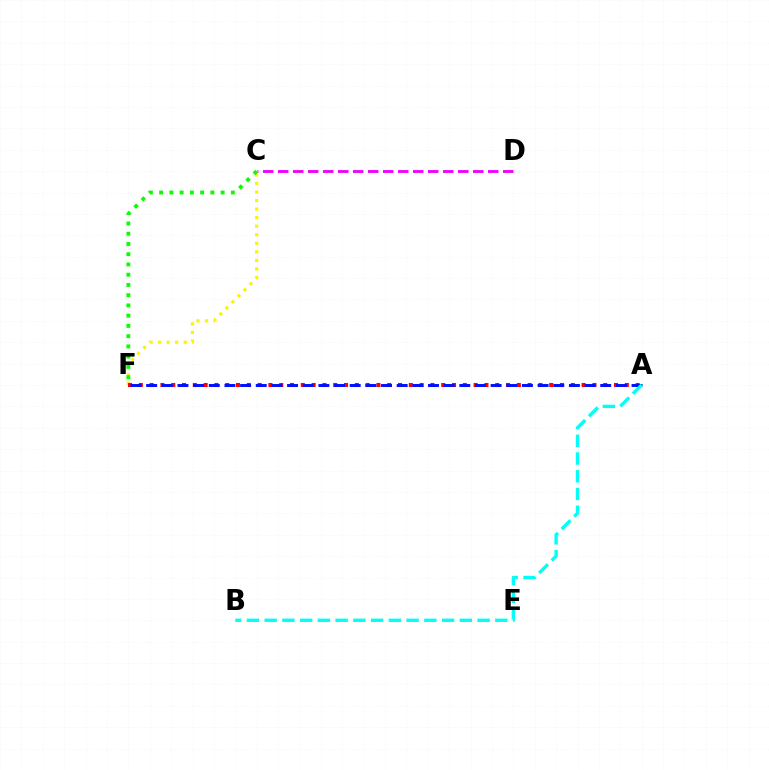{('C', 'F'): [{'color': '#fcf500', 'line_style': 'dotted', 'thickness': 2.32}, {'color': '#08ff00', 'line_style': 'dotted', 'thickness': 2.78}], ('C', 'D'): [{'color': '#ee00ff', 'line_style': 'dashed', 'thickness': 2.04}], ('A', 'F'): [{'color': '#ff0000', 'line_style': 'dotted', 'thickness': 2.93}, {'color': '#0010ff', 'line_style': 'dashed', 'thickness': 2.13}], ('A', 'B'): [{'color': '#00fff6', 'line_style': 'dashed', 'thickness': 2.41}]}